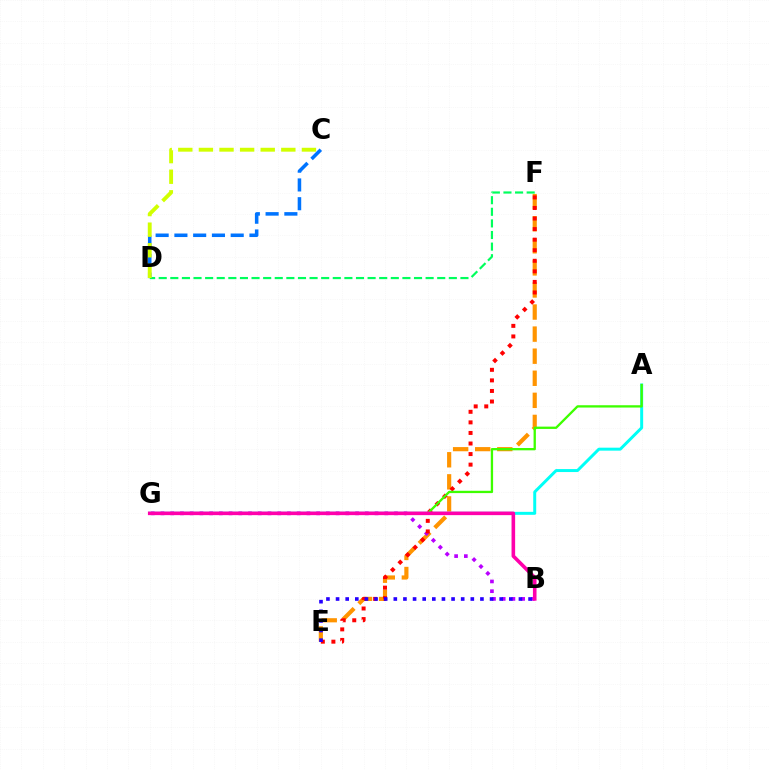{('E', 'F'): [{'color': '#ff9400', 'line_style': 'dashed', 'thickness': 3.0}, {'color': '#ff0000', 'line_style': 'dotted', 'thickness': 2.87}], ('B', 'G'): [{'color': '#b900ff', 'line_style': 'dotted', 'thickness': 2.64}, {'color': '#ff00ac', 'line_style': 'solid', 'thickness': 2.59}], ('C', 'D'): [{'color': '#0074ff', 'line_style': 'dashed', 'thickness': 2.55}, {'color': '#d1ff00', 'line_style': 'dashed', 'thickness': 2.8}], ('A', 'G'): [{'color': '#00fff6', 'line_style': 'solid', 'thickness': 2.14}, {'color': '#3dff00', 'line_style': 'solid', 'thickness': 1.66}], ('B', 'E'): [{'color': '#2500ff', 'line_style': 'dotted', 'thickness': 2.62}], ('D', 'F'): [{'color': '#00ff5c', 'line_style': 'dashed', 'thickness': 1.58}]}